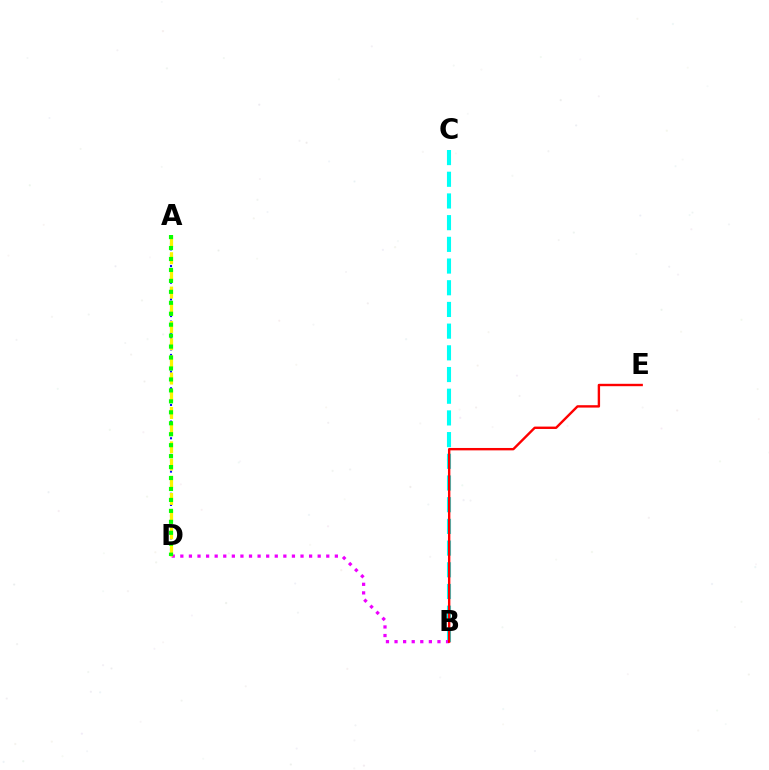{('B', 'C'): [{'color': '#00fff6', 'line_style': 'dashed', 'thickness': 2.95}], ('B', 'D'): [{'color': '#ee00ff', 'line_style': 'dotted', 'thickness': 2.33}], ('A', 'D'): [{'color': '#0010ff', 'line_style': 'dotted', 'thickness': 1.51}, {'color': '#fcf500', 'line_style': 'dashed', 'thickness': 2.34}, {'color': '#08ff00', 'line_style': 'dotted', 'thickness': 2.98}], ('B', 'E'): [{'color': '#ff0000', 'line_style': 'solid', 'thickness': 1.72}]}